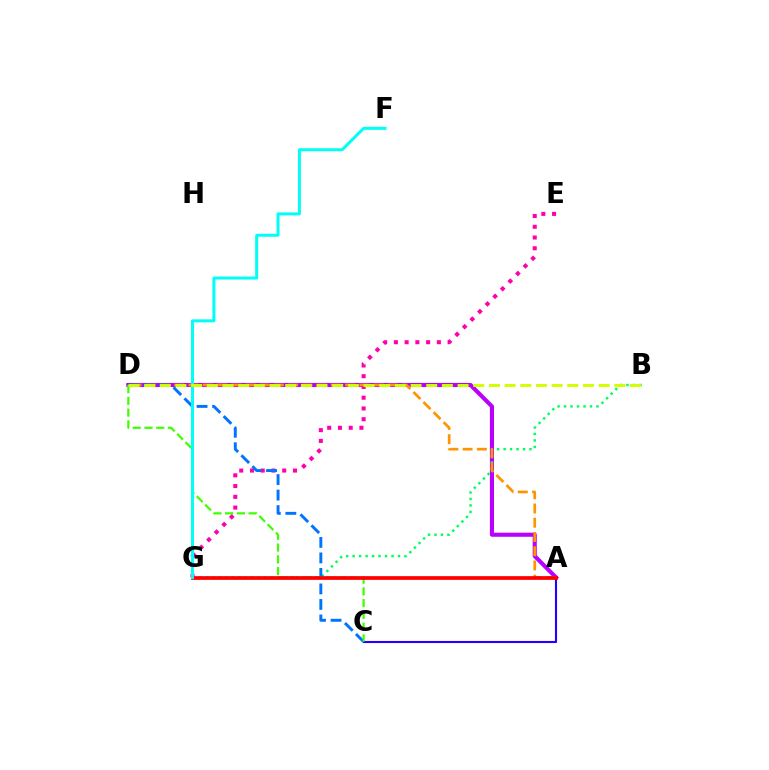{('E', 'G'): [{'color': '#ff00ac', 'line_style': 'dotted', 'thickness': 2.92}], ('A', 'D'): [{'color': '#b900ff', 'line_style': 'solid', 'thickness': 2.95}, {'color': '#ff9400', 'line_style': 'dashed', 'thickness': 1.93}], ('B', 'G'): [{'color': '#00ff5c', 'line_style': 'dotted', 'thickness': 1.76}], ('A', 'C'): [{'color': '#2500ff', 'line_style': 'solid', 'thickness': 1.51}], ('C', 'D'): [{'color': '#0074ff', 'line_style': 'dashed', 'thickness': 2.11}, {'color': '#3dff00', 'line_style': 'dashed', 'thickness': 1.6}], ('A', 'G'): [{'color': '#ff0000', 'line_style': 'solid', 'thickness': 2.67}], ('F', 'G'): [{'color': '#00fff6', 'line_style': 'solid', 'thickness': 2.16}], ('B', 'D'): [{'color': '#d1ff00', 'line_style': 'dashed', 'thickness': 2.13}]}